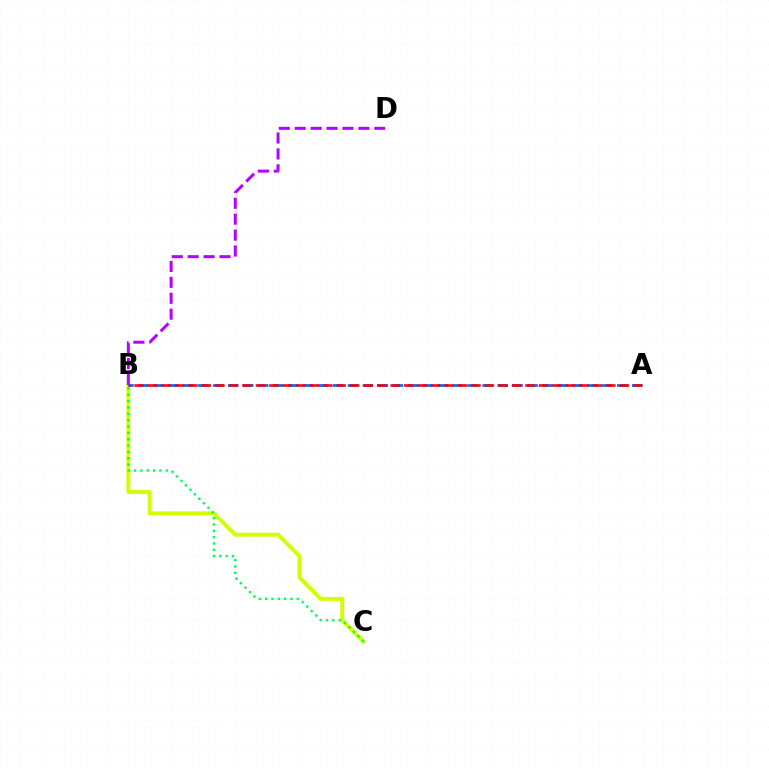{('B', 'C'): [{'color': '#d1ff00', 'line_style': 'solid', 'thickness': 2.82}, {'color': '#00ff5c', 'line_style': 'dotted', 'thickness': 1.72}], ('B', 'D'): [{'color': '#b900ff', 'line_style': 'dashed', 'thickness': 2.16}], ('A', 'B'): [{'color': '#0074ff', 'line_style': 'dashed', 'thickness': 2.03}, {'color': '#ff0000', 'line_style': 'dashed', 'thickness': 1.83}]}